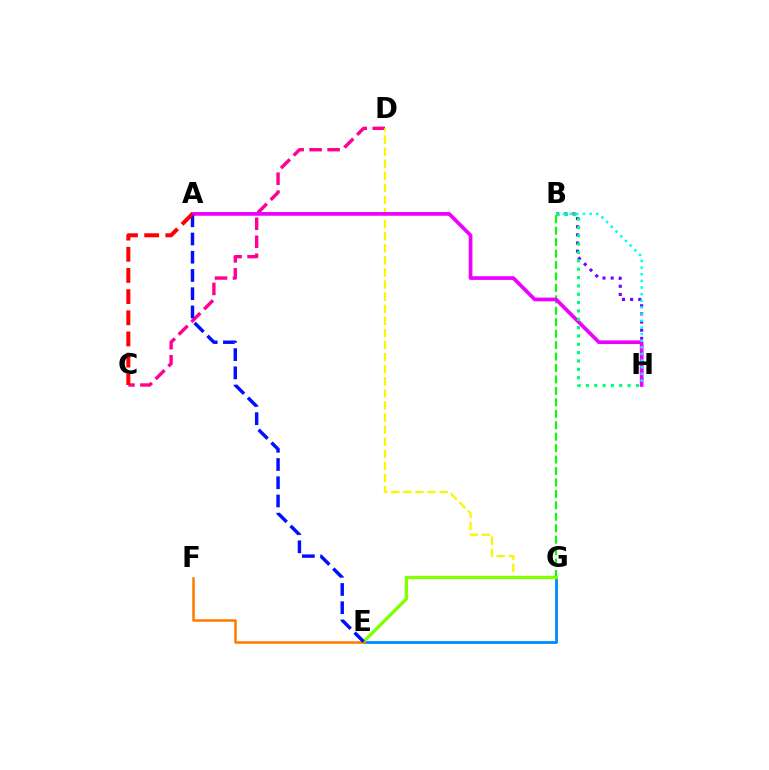{('C', 'D'): [{'color': '#ff0094', 'line_style': 'dashed', 'thickness': 2.44}], ('E', 'G'): [{'color': '#008cff', 'line_style': 'solid', 'thickness': 2.03}, {'color': '#84ff00', 'line_style': 'solid', 'thickness': 2.4}], ('D', 'G'): [{'color': '#fcf500', 'line_style': 'dashed', 'thickness': 1.64}], ('B', 'G'): [{'color': '#08ff00', 'line_style': 'dashed', 'thickness': 1.55}], ('B', 'H'): [{'color': '#7200ff', 'line_style': 'dotted', 'thickness': 2.22}, {'color': '#00fff6', 'line_style': 'dotted', 'thickness': 1.81}, {'color': '#00ff74', 'line_style': 'dotted', 'thickness': 2.27}], ('E', 'F'): [{'color': '#ff7c00', 'line_style': 'solid', 'thickness': 1.83}], ('A', 'H'): [{'color': '#ee00ff', 'line_style': 'solid', 'thickness': 2.66}], ('A', 'E'): [{'color': '#0010ff', 'line_style': 'dashed', 'thickness': 2.48}], ('A', 'C'): [{'color': '#ff0000', 'line_style': 'dashed', 'thickness': 2.87}]}